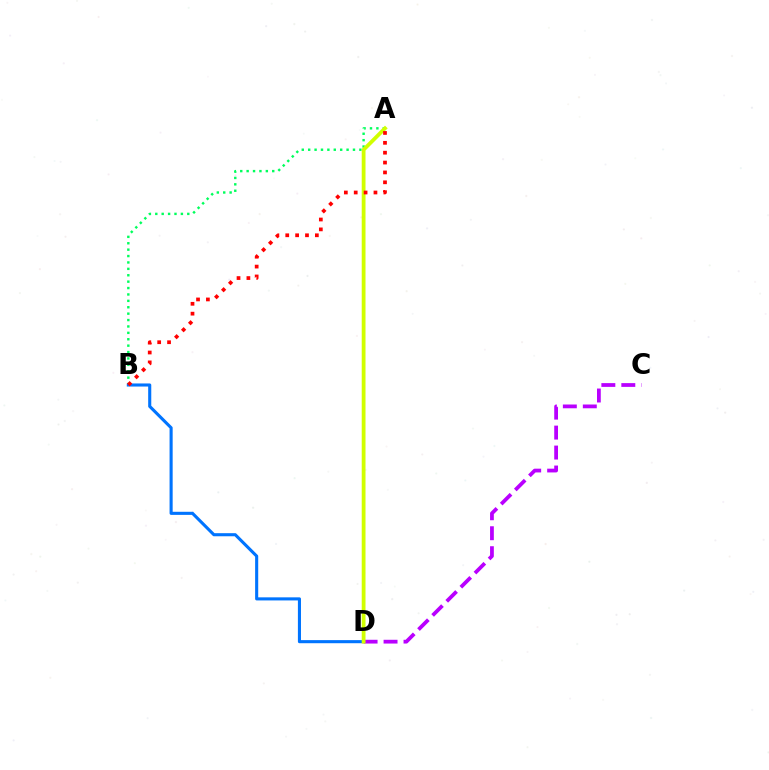{('A', 'B'): [{'color': '#00ff5c', 'line_style': 'dotted', 'thickness': 1.74}, {'color': '#ff0000', 'line_style': 'dotted', 'thickness': 2.68}], ('B', 'D'): [{'color': '#0074ff', 'line_style': 'solid', 'thickness': 2.23}], ('C', 'D'): [{'color': '#b900ff', 'line_style': 'dashed', 'thickness': 2.71}], ('A', 'D'): [{'color': '#d1ff00', 'line_style': 'solid', 'thickness': 2.73}]}